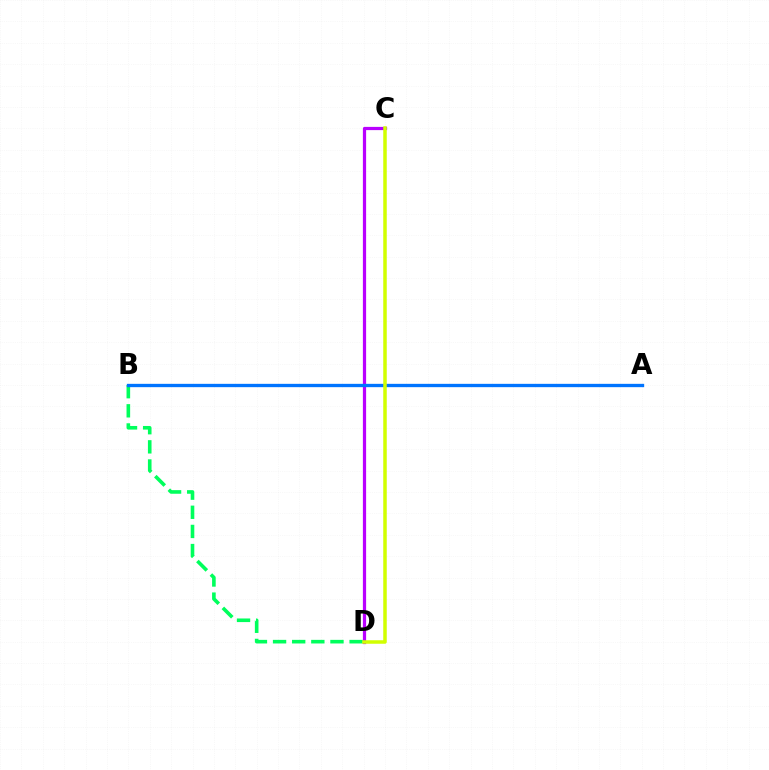{('B', 'D'): [{'color': '#00ff5c', 'line_style': 'dashed', 'thickness': 2.6}], ('A', 'B'): [{'color': '#ff0000', 'line_style': 'solid', 'thickness': 1.99}, {'color': '#0074ff', 'line_style': 'solid', 'thickness': 2.4}], ('C', 'D'): [{'color': '#b900ff', 'line_style': 'solid', 'thickness': 2.32}, {'color': '#d1ff00', 'line_style': 'solid', 'thickness': 2.53}]}